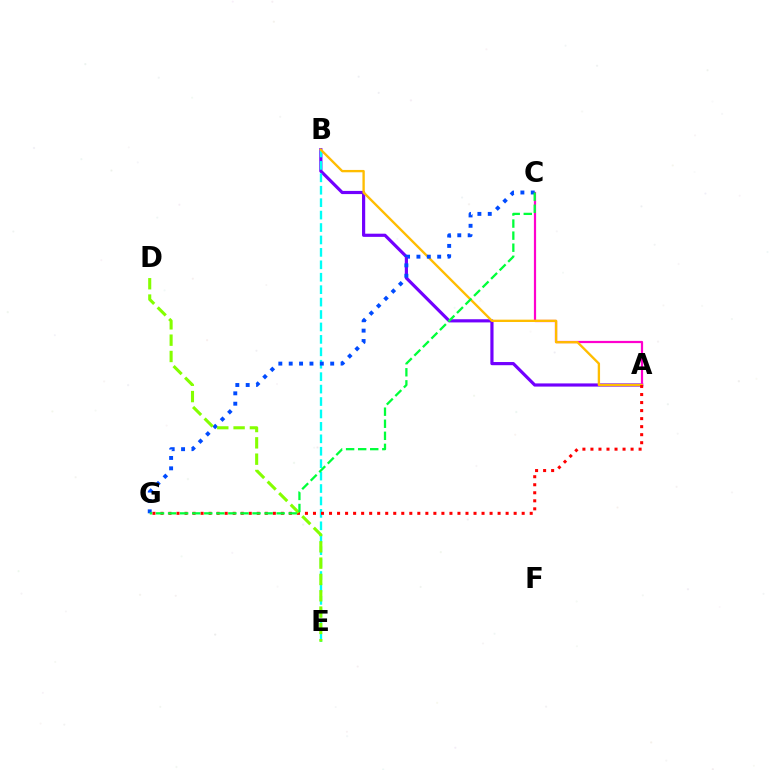{('A', 'B'): [{'color': '#7200ff', 'line_style': 'solid', 'thickness': 2.29}, {'color': '#ffbd00', 'line_style': 'solid', 'thickness': 1.69}], ('A', 'C'): [{'color': '#ff00cf', 'line_style': 'solid', 'thickness': 1.59}], ('B', 'E'): [{'color': '#00fff6', 'line_style': 'dashed', 'thickness': 1.69}], ('A', 'G'): [{'color': '#ff0000', 'line_style': 'dotted', 'thickness': 2.18}], ('C', 'G'): [{'color': '#004bff', 'line_style': 'dotted', 'thickness': 2.82}, {'color': '#00ff39', 'line_style': 'dashed', 'thickness': 1.64}], ('D', 'E'): [{'color': '#84ff00', 'line_style': 'dashed', 'thickness': 2.22}]}